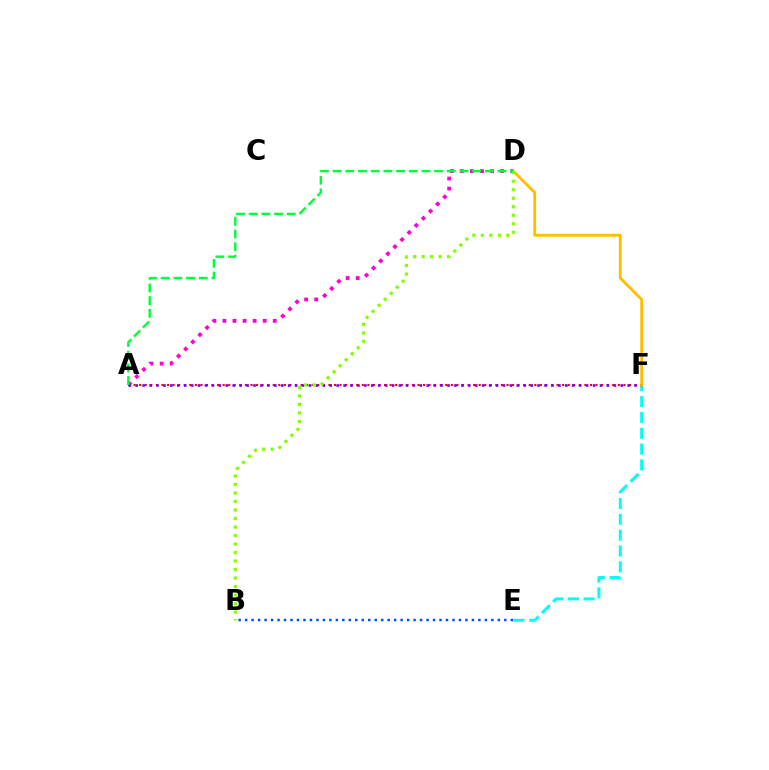{('A', 'F'): [{'color': '#ff0000', 'line_style': 'dotted', 'thickness': 1.51}, {'color': '#7200ff', 'line_style': 'dotted', 'thickness': 1.88}], ('E', 'F'): [{'color': '#00fff6', 'line_style': 'dashed', 'thickness': 2.15}], ('A', 'D'): [{'color': '#ff00cf', 'line_style': 'dotted', 'thickness': 2.73}, {'color': '#00ff39', 'line_style': 'dashed', 'thickness': 1.72}], ('B', 'E'): [{'color': '#004bff', 'line_style': 'dotted', 'thickness': 1.76}], ('D', 'F'): [{'color': '#ffbd00', 'line_style': 'solid', 'thickness': 2.03}], ('B', 'D'): [{'color': '#84ff00', 'line_style': 'dotted', 'thickness': 2.31}]}